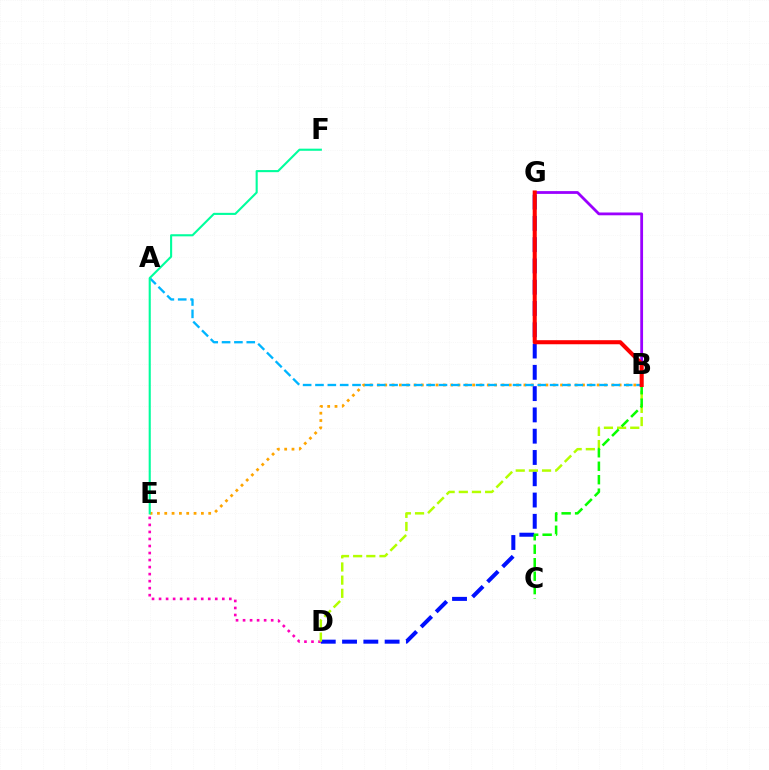{('B', 'E'): [{'color': '#ffa500', 'line_style': 'dotted', 'thickness': 1.99}], ('B', 'G'): [{'color': '#9b00ff', 'line_style': 'solid', 'thickness': 2.01}, {'color': '#ff0000', 'line_style': 'solid', 'thickness': 2.93}], ('D', 'G'): [{'color': '#0010ff', 'line_style': 'dashed', 'thickness': 2.89}], ('D', 'E'): [{'color': '#ff00bd', 'line_style': 'dotted', 'thickness': 1.91}], ('B', 'D'): [{'color': '#b3ff00', 'line_style': 'dashed', 'thickness': 1.79}], ('B', 'C'): [{'color': '#08ff00', 'line_style': 'dashed', 'thickness': 1.83}], ('A', 'B'): [{'color': '#00b5ff', 'line_style': 'dashed', 'thickness': 1.68}], ('E', 'F'): [{'color': '#00ff9d', 'line_style': 'solid', 'thickness': 1.52}]}